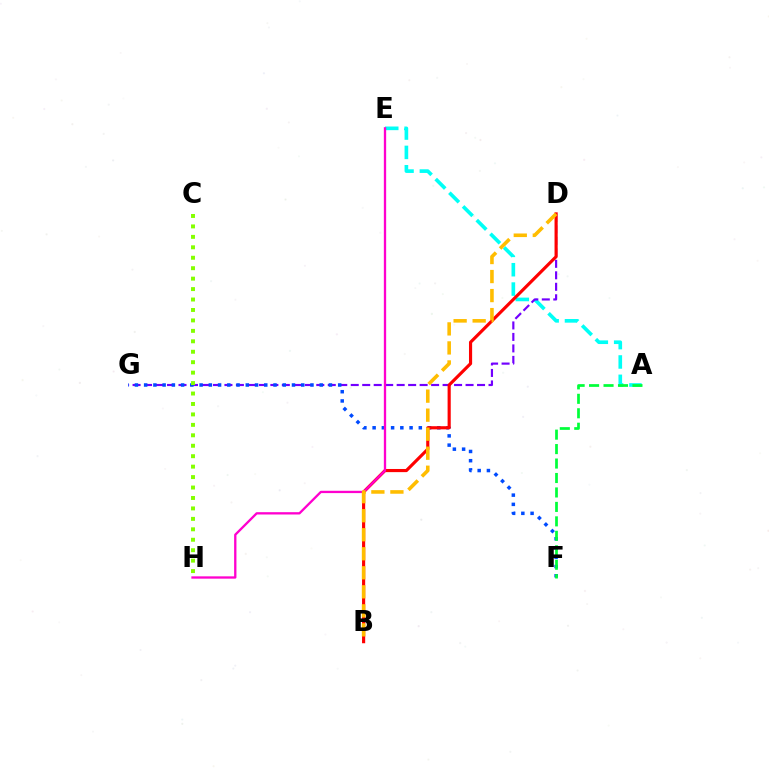{('A', 'E'): [{'color': '#00fff6', 'line_style': 'dashed', 'thickness': 2.63}], ('D', 'G'): [{'color': '#7200ff', 'line_style': 'dashed', 'thickness': 1.56}], ('F', 'G'): [{'color': '#004bff', 'line_style': 'dotted', 'thickness': 2.51}], ('C', 'H'): [{'color': '#84ff00', 'line_style': 'dotted', 'thickness': 2.84}], ('B', 'D'): [{'color': '#ff0000', 'line_style': 'solid', 'thickness': 2.27}, {'color': '#ffbd00', 'line_style': 'dashed', 'thickness': 2.58}], ('E', 'H'): [{'color': '#ff00cf', 'line_style': 'solid', 'thickness': 1.67}], ('A', 'F'): [{'color': '#00ff39', 'line_style': 'dashed', 'thickness': 1.96}]}